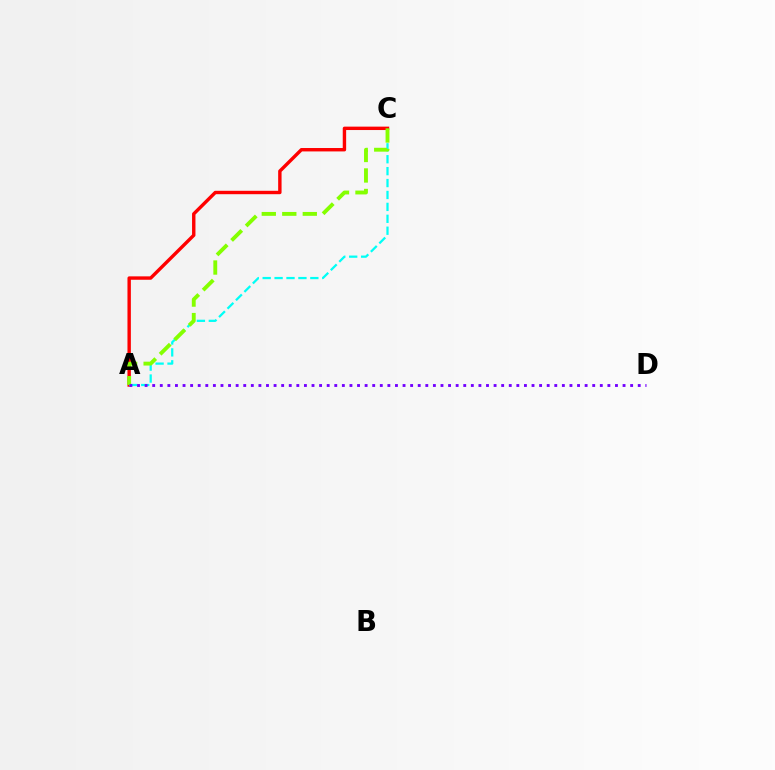{('A', 'C'): [{'color': '#ff0000', 'line_style': 'solid', 'thickness': 2.45}, {'color': '#00fff6', 'line_style': 'dashed', 'thickness': 1.62}, {'color': '#84ff00', 'line_style': 'dashed', 'thickness': 2.79}], ('A', 'D'): [{'color': '#7200ff', 'line_style': 'dotted', 'thickness': 2.06}]}